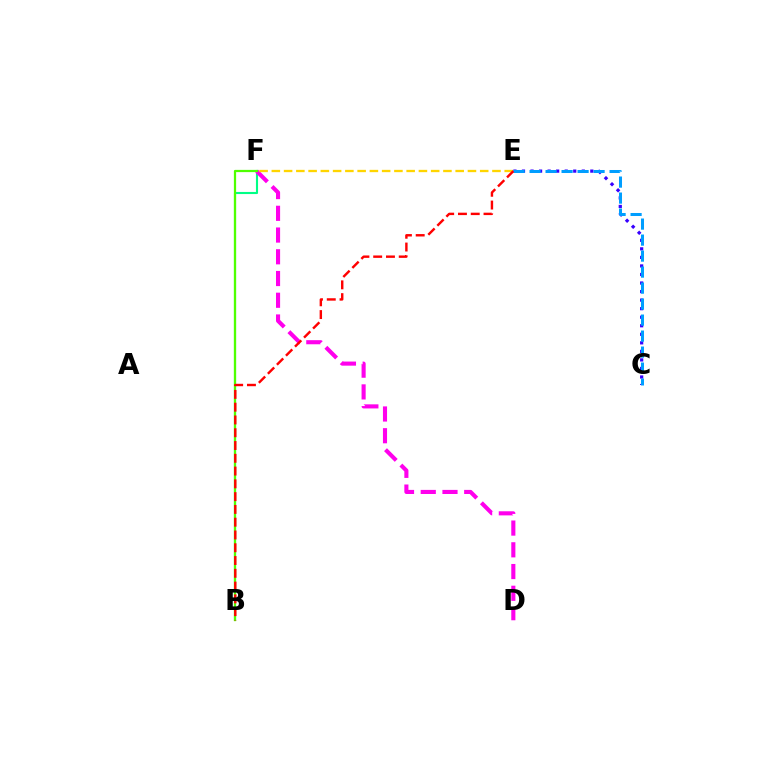{('B', 'F'): [{'color': '#00ff86', 'line_style': 'solid', 'thickness': 1.52}, {'color': '#4fff00', 'line_style': 'solid', 'thickness': 1.61}], ('C', 'E'): [{'color': '#3700ff', 'line_style': 'dotted', 'thickness': 2.32}, {'color': '#009eff', 'line_style': 'dashed', 'thickness': 2.17}], ('D', 'F'): [{'color': '#ff00ed', 'line_style': 'dashed', 'thickness': 2.95}], ('E', 'F'): [{'color': '#ffd500', 'line_style': 'dashed', 'thickness': 1.67}], ('B', 'E'): [{'color': '#ff0000', 'line_style': 'dashed', 'thickness': 1.74}]}